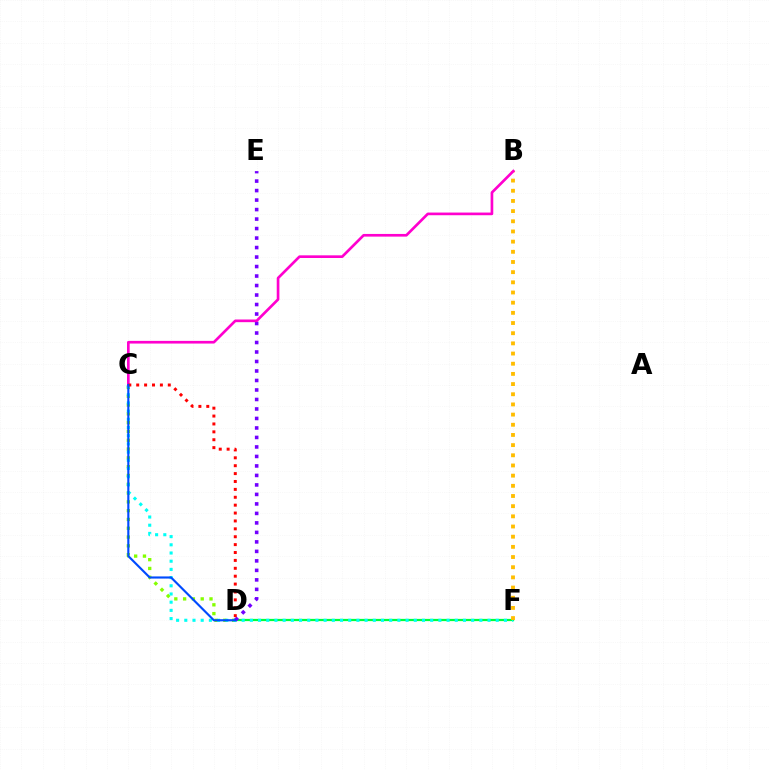{('D', 'F'): [{'color': '#00ff39', 'line_style': 'solid', 'thickness': 1.61}], ('C', 'D'): [{'color': '#84ff00', 'line_style': 'dotted', 'thickness': 2.39}, {'color': '#ff0000', 'line_style': 'dotted', 'thickness': 2.14}, {'color': '#004bff', 'line_style': 'solid', 'thickness': 1.54}], ('C', 'F'): [{'color': '#00fff6', 'line_style': 'dotted', 'thickness': 2.23}], ('B', 'F'): [{'color': '#ffbd00', 'line_style': 'dotted', 'thickness': 2.76}], ('D', 'E'): [{'color': '#7200ff', 'line_style': 'dotted', 'thickness': 2.58}], ('B', 'C'): [{'color': '#ff00cf', 'line_style': 'solid', 'thickness': 1.92}]}